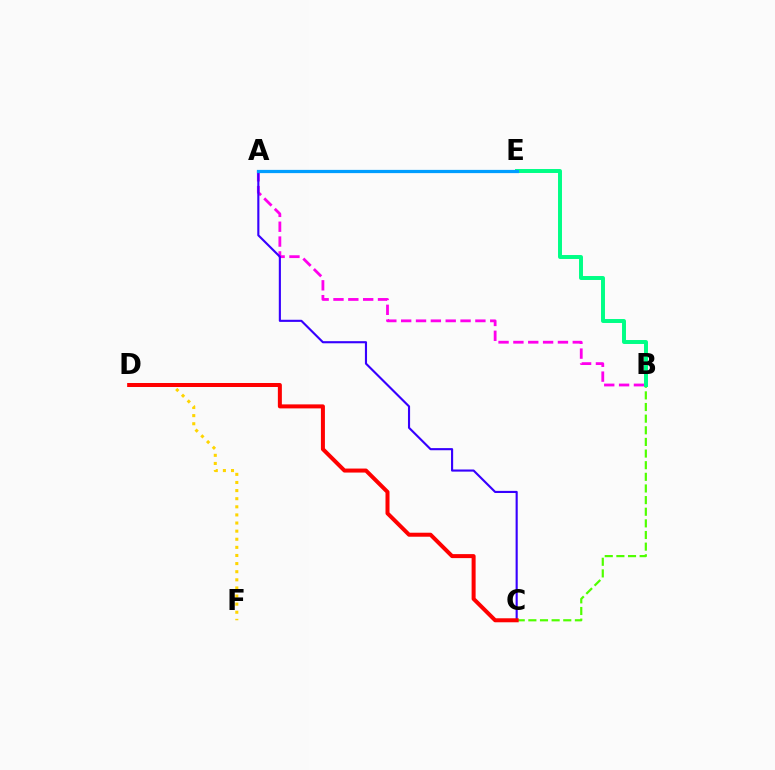{('A', 'B'): [{'color': '#ff00ed', 'line_style': 'dashed', 'thickness': 2.02}], ('B', 'C'): [{'color': '#4fff00', 'line_style': 'dashed', 'thickness': 1.58}], ('A', 'C'): [{'color': '#3700ff', 'line_style': 'solid', 'thickness': 1.53}], ('B', 'E'): [{'color': '#00ff86', 'line_style': 'solid', 'thickness': 2.84}], ('A', 'E'): [{'color': '#009eff', 'line_style': 'solid', 'thickness': 2.33}], ('D', 'F'): [{'color': '#ffd500', 'line_style': 'dotted', 'thickness': 2.2}], ('C', 'D'): [{'color': '#ff0000', 'line_style': 'solid', 'thickness': 2.88}]}